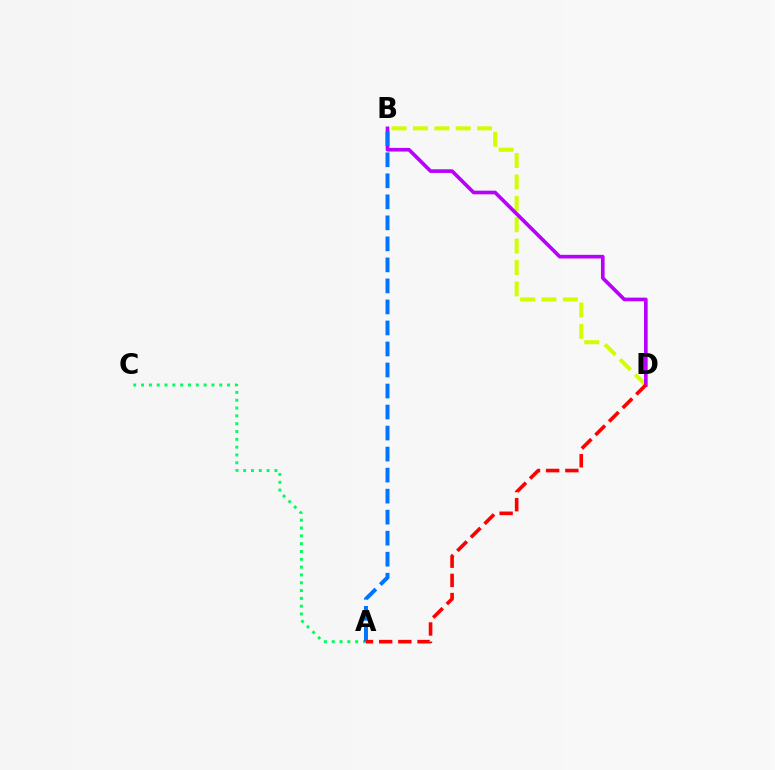{('B', 'D'): [{'color': '#d1ff00', 'line_style': 'dashed', 'thickness': 2.91}, {'color': '#b900ff', 'line_style': 'solid', 'thickness': 2.63}], ('A', 'C'): [{'color': '#00ff5c', 'line_style': 'dotted', 'thickness': 2.12}], ('A', 'B'): [{'color': '#0074ff', 'line_style': 'dashed', 'thickness': 2.86}], ('A', 'D'): [{'color': '#ff0000', 'line_style': 'dashed', 'thickness': 2.61}]}